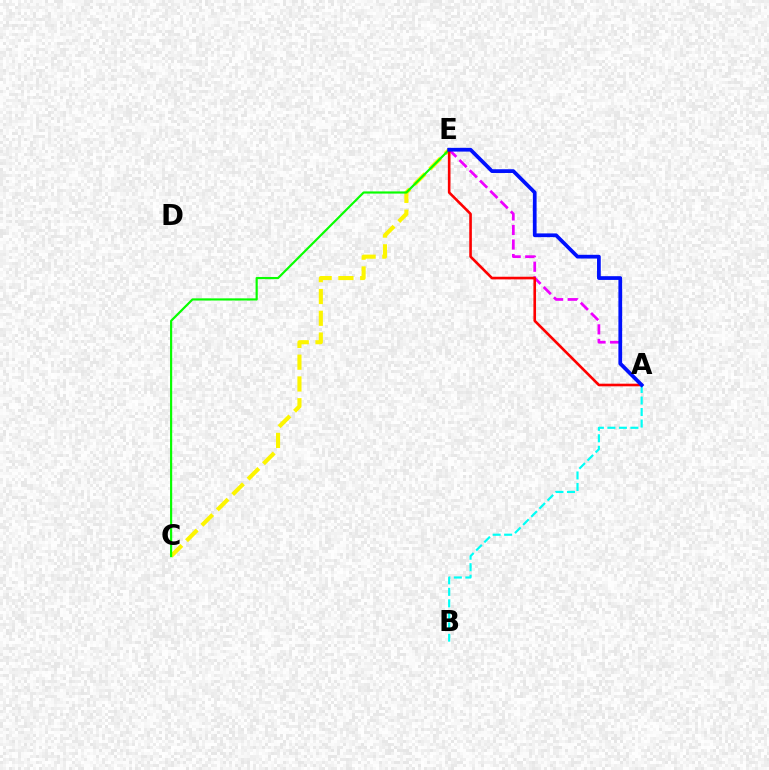{('C', 'E'): [{'color': '#fcf500', 'line_style': 'dashed', 'thickness': 2.96}, {'color': '#08ff00', 'line_style': 'solid', 'thickness': 1.56}], ('A', 'E'): [{'color': '#ee00ff', 'line_style': 'dashed', 'thickness': 1.97}, {'color': '#ff0000', 'line_style': 'solid', 'thickness': 1.88}, {'color': '#0010ff', 'line_style': 'solid', 'thickness': 2.69}], ('A', 'B'): [{'color': '#00fff6', 'line_style': 'dashed', 'thickness': 1.56}]}